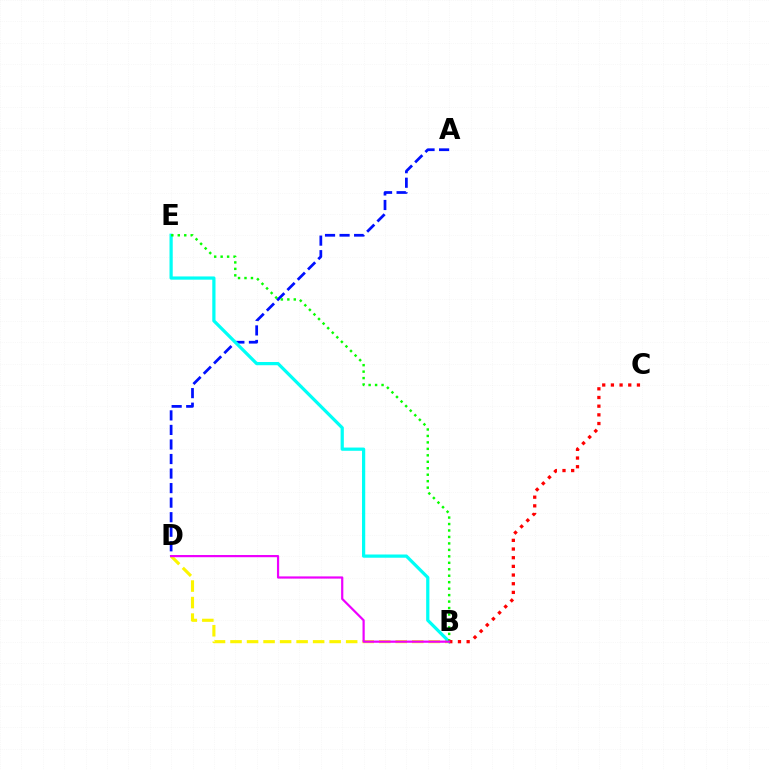{('B', 'D'): [{'color': '#fcf500', 'line_style': 'dashed', 'thickness': 2.24}, {'color': '#ee00ff', 'line_style': 'solid', 'thickness': 1.59}], ('A', 'D'): [{'color': '#0010ff', 'line_style': 'dashed', 'thickness': 1.98}], ('B', 'E'): [{'color': '#00fff6', 'line_style': 'solid', 'thickness': 2.33}, {'color': '#08ff00', 'line_style': 'dotted', 'thickness': 1.76}], ('B', 'C'): [{'color': '#ff0000', 'line_style': 'dotted', 'thickness': 2.36}]}